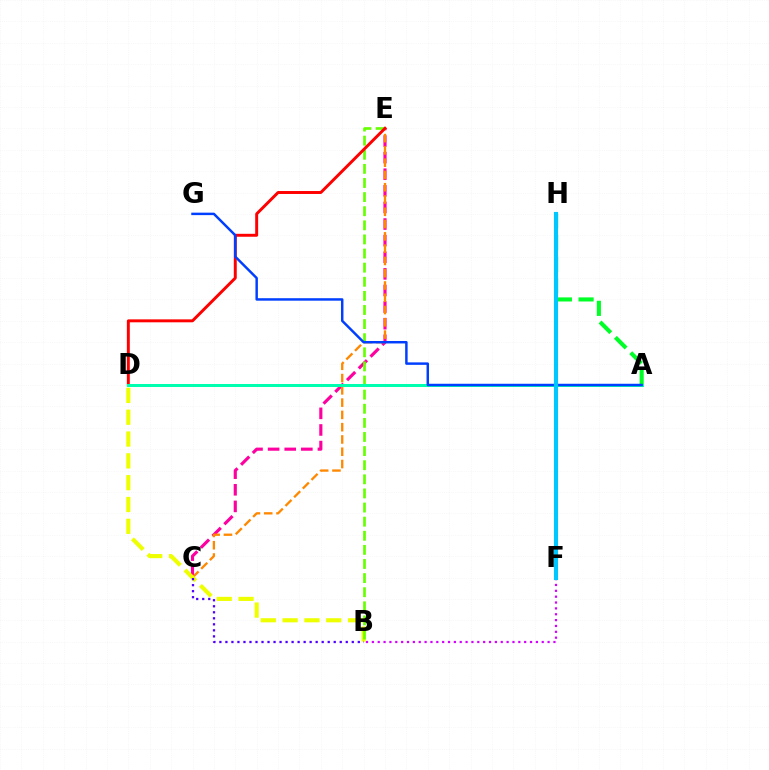{('C', 'E'): [{'color': '#ff00a0', 'line_style': 'dashed', 'thickness': 2.26}, {'color': '#ff8800', 'line_style': 'dashed', 'thickness': 1.67}], ('B', 'D'): [{'color': '#eeff00', 'line_style': 'dashed', 'thickness': 2.96}], ('B', 'E'): [{'color': '#66ff00', 'line_style': 'dashed', 'thickness': 1.92}], ('D', 'E'): [{'color': '#ff0000', 'line_style': 'solid', 'thickness': 2.12}], ('B', 'F'): [{'color': '#d600ff', 'line_style': 'dotted', 'thickness': 1.59}], ('A', 'H'): [{'color': '#00ff27', 'line_style': 'dashed', 'thickness': 2.95}], ('A', 'D'): [{'color': '#00ffaf', 'line_style': 'solid', 'thickness': 2.16}], ('A', 'G'): [{'color': '#003fff', 'line_style': 'solid', 'thickness': 1.78}], ('F', 'H'): [{'color': '#00c7ff', 'line_style': 'solid', 'thickness': 2.97}], ('B', 'C'): [{'color': '#4f00ff', 'line_style': 'dotted', 'thickness': 1.63}]}